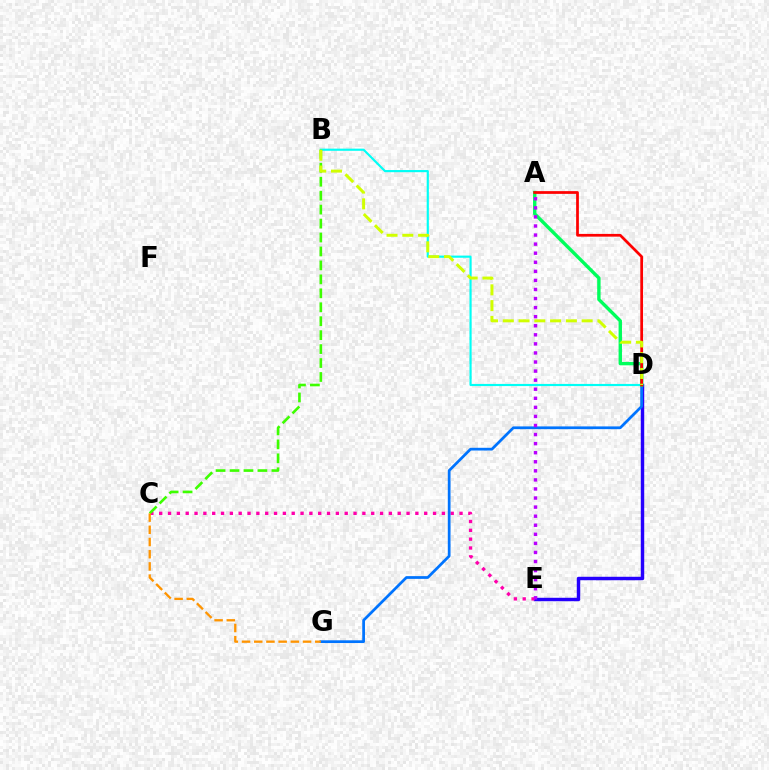{('D', 'E'): [{'color': '#2500ff', 'line_style': 'solid', 'thickness': 2.47}], ('C', 'E'): [{'color': '#ff00ac', 'line_style': 'dotted', 'thickness': 2.4}], ('B', 'D'): [{'color': '#00fff6', 'line_style': 'solid', 'thickness': 1.55}, {'color': '#d1ff00', 'line_style': 'dashed', 'thickness': 2.14}], ('D', 'G'): [{'color': '#0074ff', 'line_style': 'solid', 'thickness': 1.97}], ('A', 'D'): [{'color': '#00ff5c', 'line_style': 'solid', 'thickness': 2.44}, {'color': '#ff0000', 'line_style': 'solid', 'thickness': 1.97}], ('B', 'C'): [{'color': '#3dff00', 'line_style': 'dashed', 'thickness': 1.89}], ('C', 'G'): [{'color': '#ff9400', 'line_style': 'dashed', 'thickness': 1.66}], ('A', 'E'): [{'color': '#b900ff', 'line_style': 'dotted', 'thickness': 2.46}]}